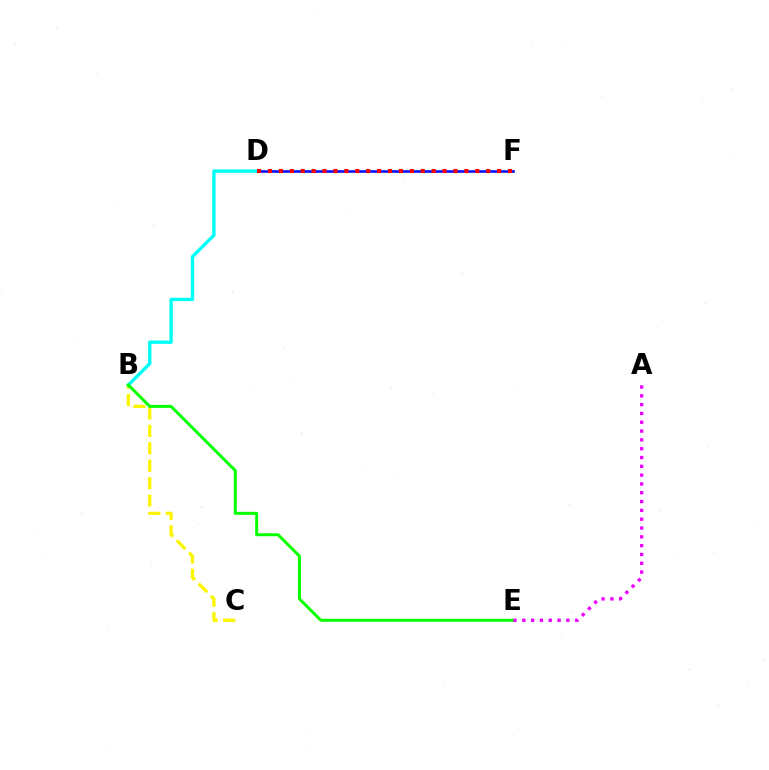{('D', 'F'): [{'color': '#0010ff', 'line_style': 'solid', 'thickness': 1.88}, {'color': '#ff0000', 'line_style': 'dotted', 'thickness': 2.96}], ('B', 'C'): [{'color': '#fcf500', 'line_style': 'dashed', 'thickness': 2.37}], ('B', 'D'): [{'color': '#00fff6', 'line_style': 'solid', 'thickness': 2.42}], ('B', 'E'): [{'color': '#08ff00', 'line_style': 'solid', 'thickness': 2.16}], ('A', 'E'): [{'color': '#ee00ff', 'line_style': 'dotted', 'thickness': 2.39}]}